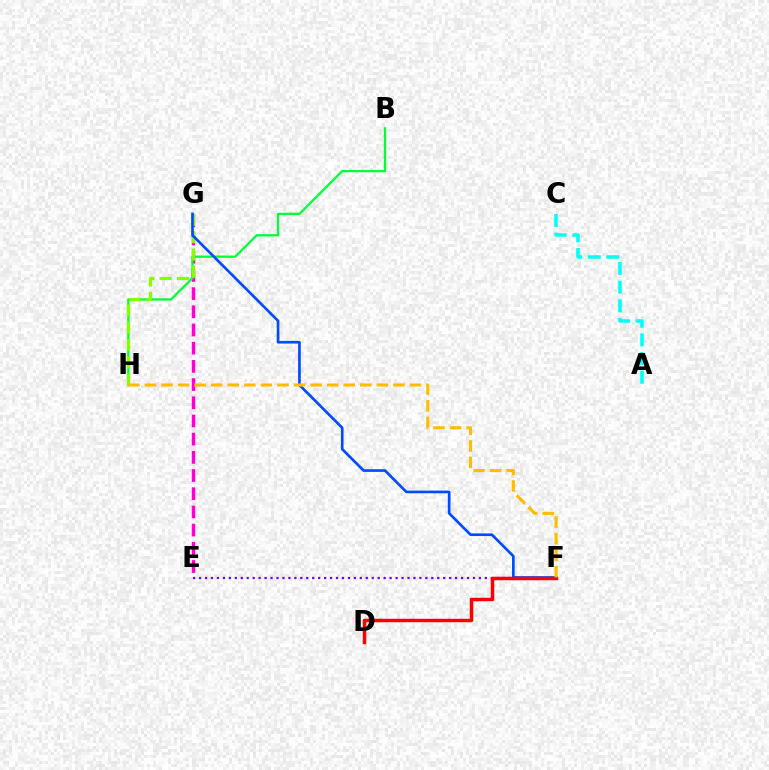{('E', 'G'): [{'color': '#ff00cf', 'line_style': 'dashed', 'thickness': 2.47}], ('B', 'H'): [{'color': '#00ff39', 'line_style': 'solid', 'thickness': 1.65}], ('G', 'H'): [{'color': '#84ff00', 'line_style': 'dashed', 'thickness': 2.35}], ('F', 'G'): [{'color': '#004bff', 'line_style': 'solid', 'thickness': 1.92}], ('A', 'C'): [{'color': '#00fff6', 'line_style': 'dashed', 'thickness': 2.54}], ('E', 'F'): [{'color': '#7200ff', 'line_style': 'dotted', 'thickness': 1.62}], ('D', 'F'): [{'color': '#ff0000', 'line_style': 'solid', 'thickness': 2.5}], ('F', 'H'): [{'color': '#ffbd00', 'line_style': 'dashed', 'thickness': 2.25}]}